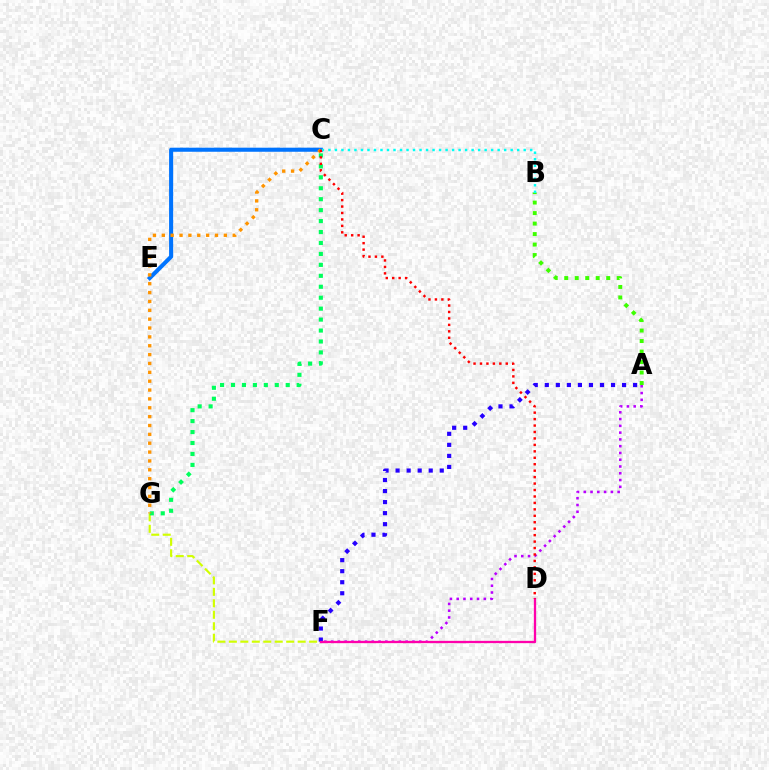{('F', 'G'): [{'color': '#d1ff00', 'line_style': 'dashed', 'thickness': 1.56}], ('A', 'F'): [{'color': '#2500ff', 'line_style': 'dotted', 'thickness': 3.0}, {'color': '#b900ff', 'line_style': 'dotted', 'thickness': 1.84}], ('C', 'E'): [{'color': '#0074ff', 'line_style': 'solid', 'thickness': 2.93}], ('A', 'B'): [{'color': '#3dff00', 'line_style': 'dotted', 'thickness': 2.85}], ('B', 'C'): [{'color': '#00fff6', 'line_style': 'dotted', 'thickness': 1.77}], ('C', 'G'): [{'color': '#00ff5c', 'line_style': 'dotted', 'thickness': 2.97}, {'color': '#ff9400', 'line_style': 'dotted', 'thickness': 2.41}], ('D', 'F'): [{'color': '#ff00ac', 'line_style': 'solid', 'thickness': 1.65}], ('C', 'D'): [{'color': '#ff0000', 'line_style': 'dotted', 'thickness': 1.75}]}